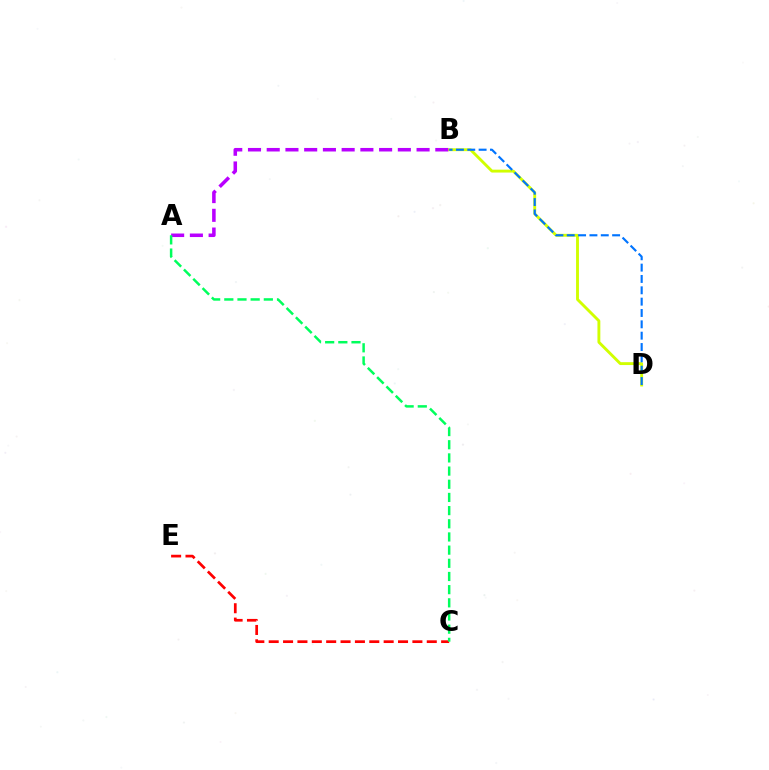{('B', 'D'): [{'color': '#d1ff00', 'line_style': 'solid', 'thickness': 2.07}, {'color': '#0074ff', 'line_style': 'dashed', 'thickness': 1.54}], ('C', 'E'): [{'color': '#ff0000', 'line_style': 'dashed', 'thickness': 1.95}], ('A', 'B'): [{'color': '#b900ff', 'line_style': 'dashed', 'thickness': 2.54}], ('A', 'C'): [{'color': '#00ff5c', 'line_style': 'dashed', 'thickness': 1.79}]}